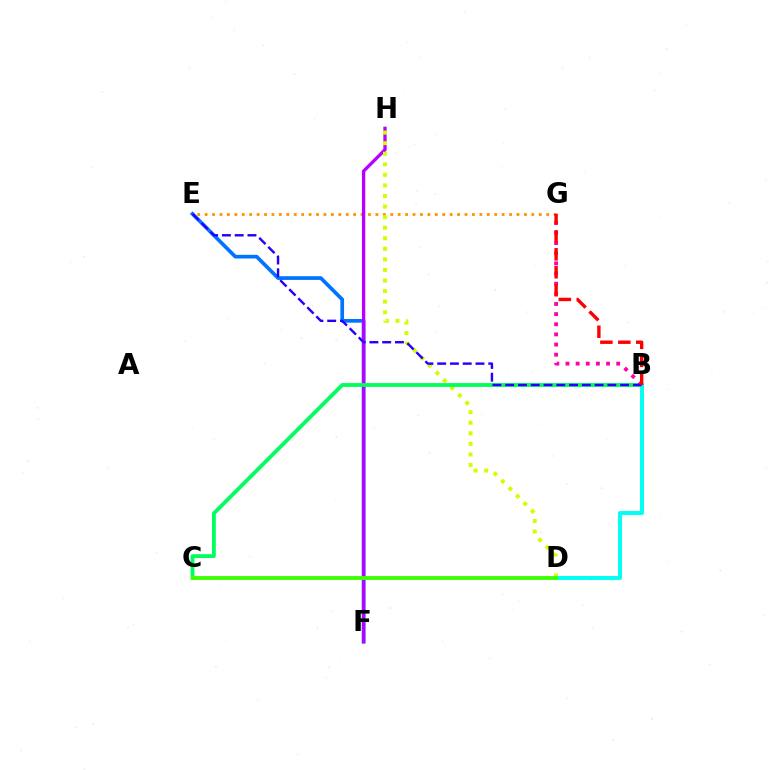{('E', 'G'): [{'color': '#ff9400', 'line_style': 'dotted', 'thickness': 2.02}], ('E', 'F'): [{'color': '#0074ff', 'line_style': 'solid', 'thickness': 2.66}], ('F', 'H'): [{'color': '#b900ff', 'line_style': 'solid', 'thickness': 2.38}], ('D', 'H'): [{'color': '#d1ff00', 'line_style': 'dotted', 'thickness': 2.87}], ('B', 'C'): [{'color': '#00ff5c', 'line_style': 'solid', 'thickness': 2.75}], ('B', 'D'): [{'color': '#00fff6', 'line_style': 'solid', 'thickness': 2.83}], ('B', 'G'): [{'color': '#ff00ac', 'line_style': 'dotted', 'thickness': 2.76}, {'color': '#ff0000', 'line_style': 'dashed', 'thickness': 2.44}], ('B', 'E'): [{'color': '#2500ff', 'line_style': 'dashed', 'thickness': 1.73}], ('C', 'D'): [{'color': '#3dff00', 'line_style': 'solid', 'thickness': 2.78}]}